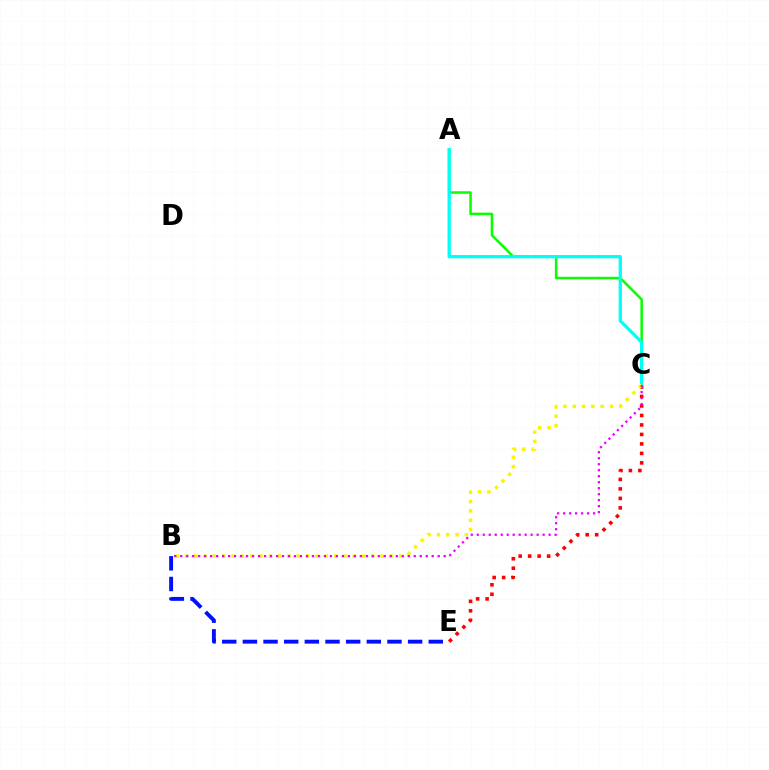{('A', 'C'): [{'color': '#08ff00', 'line_style': 'solid', 'thickness': 1.81}, {'color': '#00fff6', 'line_style': 'solid', 'thickness': 2.36}], ('C', 'E'): [{'color': '#ff0000', 'line_style': 'dotted', 'thickness': 2.58}], ('B', 'C'): [{'color': '#fcf500', 'line_style': 'dotted', 'thickness': 2.53}, {'color': '#ee00ff', 'line_style': 'dotted', 'thickness': 1.63}], ('B', 'E'): [{'color': '#0010ff', 'line_style': 'dashed', 'thickness': 2.81}]}